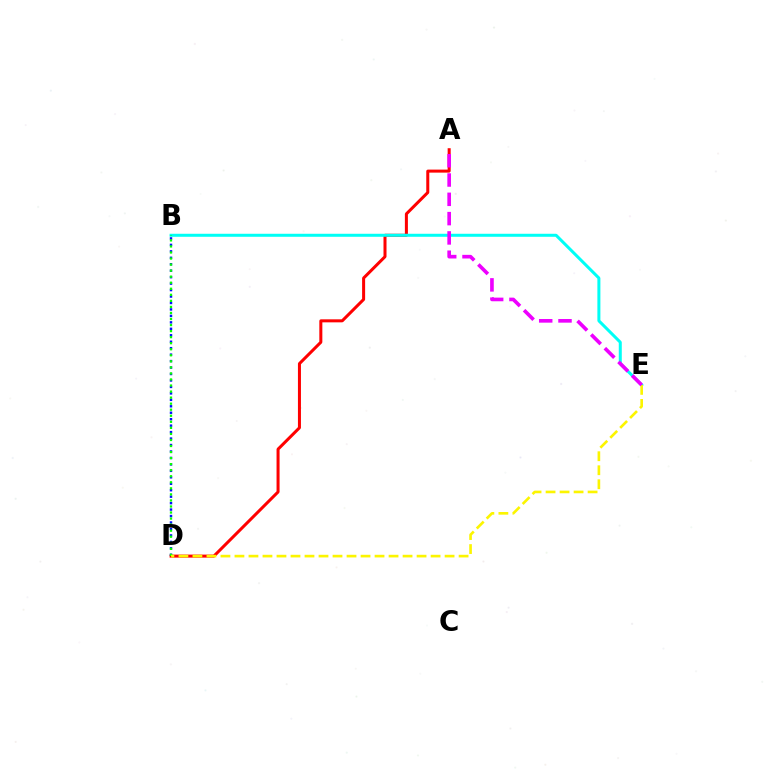{('A', 'D'): [{'color': '#ff0000', 'line_style': 'solid', 'thickness': 2.17}], ('B', 'D'): [{'color': '#0010ff', 'line_style': 'dotted', 'thickness': 1.75}, {'color': '#08ff00', 'line_style': 'dotted', 'thickness': 1.64}], ('B', 'E'): [{'color': '#00fff6', 'line_style': 'solid', 'thickness': 2.17}], ('D', 'E'): [{'color': '#fcf500', 'line_style': 'dashed', 'thickness': 1.9}], ('A', 'E'): [{'color': '#ee00ff', 'line_style': 'dashed', 'thickness': 2.62}]}